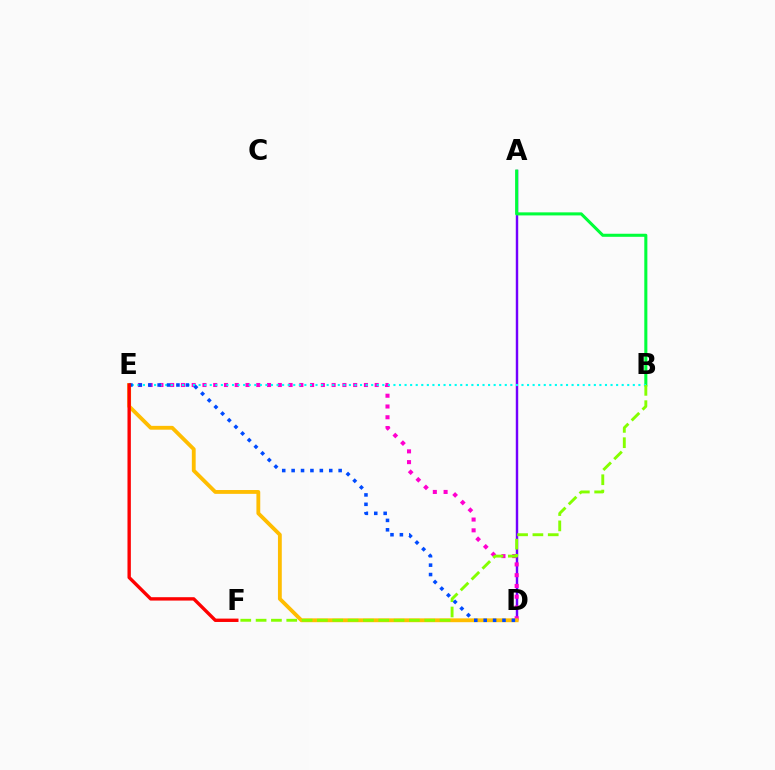{('A', 'D'): [{'color': '#7200ff', 'line_style': 'solid', 'thickness': 1.75}], ('D', 'E'): [{'color': '#ff00cf', 'line_style': 'dotted', 'thickness': 2.92}, {'color': '#ffbd00', 'line_style': 'solid', 'thickness': 2.75}, {'color': '#004bff', 'line_style': 'dotted', 'thickness': 2.55}], ('A', 'B'): [{'color': '#00ff39', 'line_style': 'solid', 'thickness': 2.2}], ('B', 'E'): [{'color': '#00fff6', 'line_style': 'dotted', 'thickness': 1.51}], ('B', 'F'): [{'color': '#84ff00', 'line_style': 'dashed', 'thickness': 2.08}], ('E', 'F'): [{'color': '#ff0000', 'line_style': 'solid', 'thickness': 2.43}]}